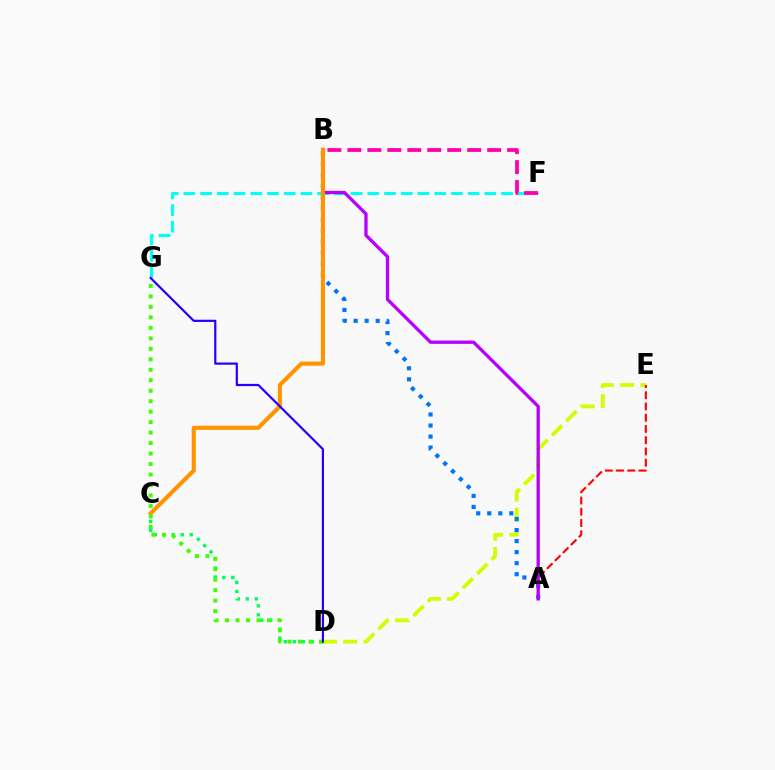{('D', 'E'): [{'color': '#d1ff00', 'line_style': 'dashed', 'thickness': 2.75}], ('A', 'E'): [{'color': '#ff0000', 'line_style': 'dashed', 'thickness': 1.53}], ('A', 'B'): [{'color': '#0074ff', 'line_style': 'dotted', 'thickness': 3.0}, {'color': '#b900ff', 'line_style': 'solid', 'thickness': 2.38}], ('F', 'G'): [{'color': '#00fff6', 'line_style': 'dashed', 'thickness': 2.27}], ('C', 'D'): [{'color': '#00ff5c', 'line_style': 'dotted', 'thickness': 2.44}], ('B', 'C'): [{'color': '#ff9400', 'line_style': 'solid', 'thickness': 2.96}], ('D', 'G'): [{'color': '#3dff00', 'line_style': 'dotted', 'thickness': 2.85}, {'color': '#2500ff', 'line_style': 'solid', 'thickness': 1.59}], ('B', 'F'): [{'color': '#ff00ac', 'line_style': 'dashed', 'thickness': 2.71}]}